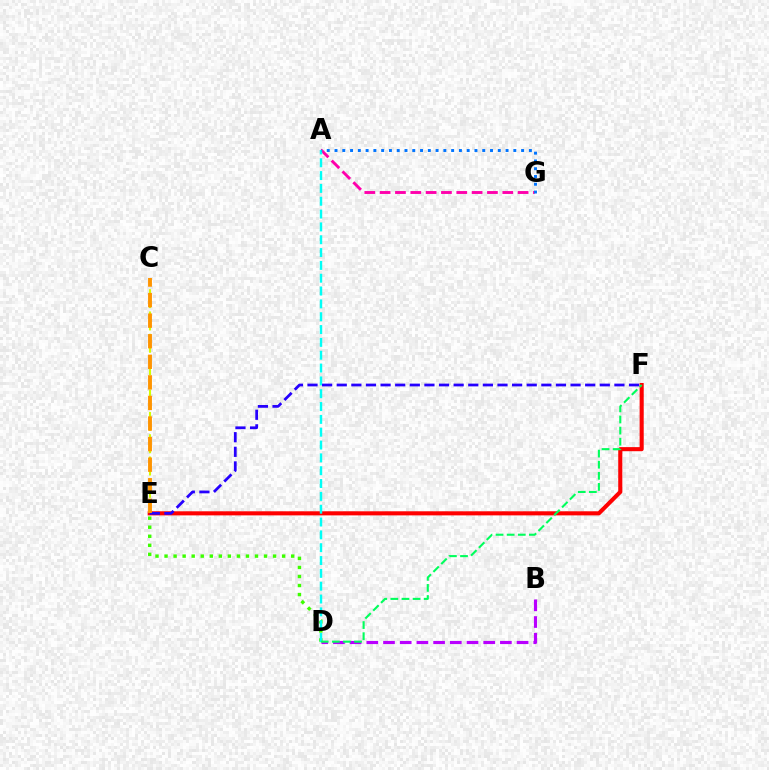{('A', 'G'): [{'color': '#ff00ac', 'line_style': 'dashed', 'thickness': 2.08}, {'color': '#0074ff', 'line_style': 'dotted', 'thickness': 2.11}], ('D', 'E'): [{'color': '#3dff00', 'line_style': 'dotted', 'thickness': 2.46}], ('B', 'D'): [{'color': '#b900ff', 'line_style': 'dashed', 'thickness': 2.27}], ('C', 'E'): [{'color': '#d1ff00', 'line_style': 'dashed', 'thickness': 1.52}, {'color': '#ff9400', 'line_style': 'dashed', 'thickness': 2.79}], ('E', 'F'): [{'color': '#ff0000', 'line_style': 'solid', 'thickness': 2.94}, {'color': '#2500ff', 'line_style': 'dashed', 'thickness': 1.99}], ('A', 'D'): [{'color': '#00fff6', 'line_style': 'dashed', 'thickness': 1.74}], ('D', 'F'): [{'color': '#00ff5c', 'line_style': 'dashed', 'thickness': 1.51}]}